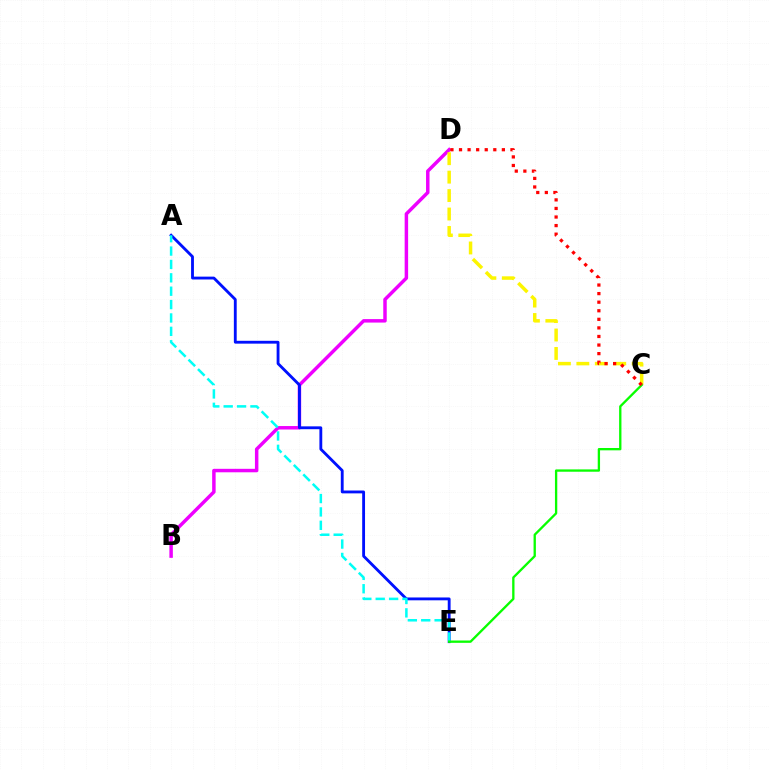{('B', 'D'): [{'color': '#ee00ff', 'line_style': 'solid', 'thickness': 2.5}], ('C', 'D'): [{'color': '#fcf500', 'line_style': 'dashed', 'thickness': 2.51}, {'color': '#ff0000', 'line_style': 'dotted', 'thickness': 2.33}], ('A', 'E'): [{'color': '#0010ff', 'line_style': 'solid', 'thickness': 2.05}, {'color': '#00fff6', 'line_style': 'dashed', 'thickness': 1.82}], ('C', 'E'): [{'color': '#08ff00', 'line_style': 'solid', 'thickness': 1.67}]}